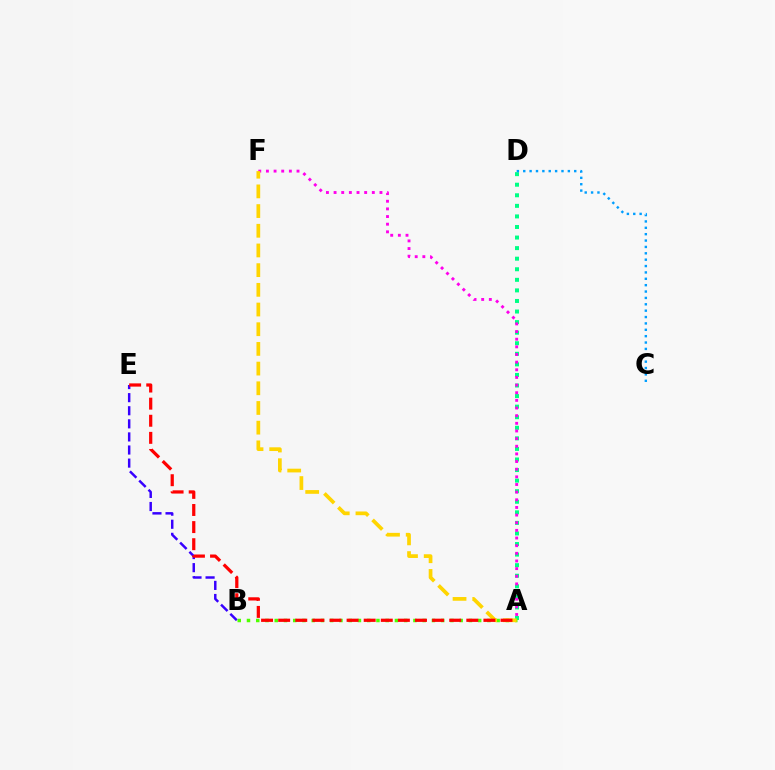{('B', 'E'): [{'color': '#3700ff', 'line_style': 'dashed', 'thickness': 1.78}], ('A', 'D'): [{'color': '#00ff86', 'line_style': 'dotted', 'thickness': 2.87}], ('A', 'B'): [{'color': '#4fff00', 'line_style': 'dotted', 'thickness': 2.51}], ('A', 'F'): [{'color': '#ff00ed', 'line_style': 'dotted', 'thickness': 2.08}, {'color': '#ffd500', 'line_style': 'dashed', 'thickness': 2.67}], ('C', 'D'): [{'color': '#009eff', 'line_style': 'dotted', 'thickness': 1.73}], ('A', 'E'): [{'color': '#ff0000', 'line_style': 'dashed', 'thickness': 2.32}]}